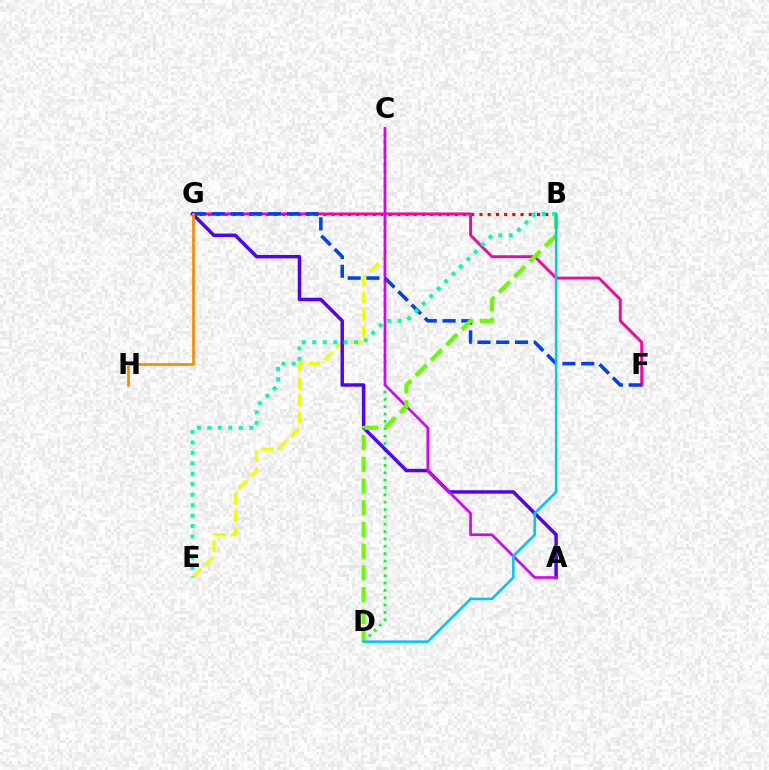{('B', 'G'): [{'color': '#ff0000', 'line_style': 'dotted', 'thickness': 2.23}], ('C', 'E'): [{'color': '#eeff00', 'line_style': 'dashed', 'thickness': 2.33}], ('F', 'G'): [{'color': '#ff00a0', 'line_style': 'solid', 'thickness': 2.06}, {'color': '#003fff', 'line_style': 'dashed', 'thickness': 2.55}], ('C', 'D'): [{'color': '#00ff27', 'line_style': 'dotted', 'thickness': 2.0}], ('A', 'G'): [{'color': '#4f00ff', 'line_style': 'solid', 'thickness': 2.48}], ('A', 'C'): [{'color': '#d600ff', 'line_style': 'solid', 'thickness': 1.9}], ('B', 'E'): [{'color': '#00ffaf', 'line_style': 'dotted', 'thickness': 2.84}], ('G', 'H'): [{'color': '#ff8800', 'line_style': 'solid', 'thickness': 1.95}], ('B', 'D'): [{'color': '#66ff00', 'line_style': 'dashed', 'thickness': 2.95}, {'color': '#00c7ff', 'line_style': 'solid', 'thickness': 1.85}]}